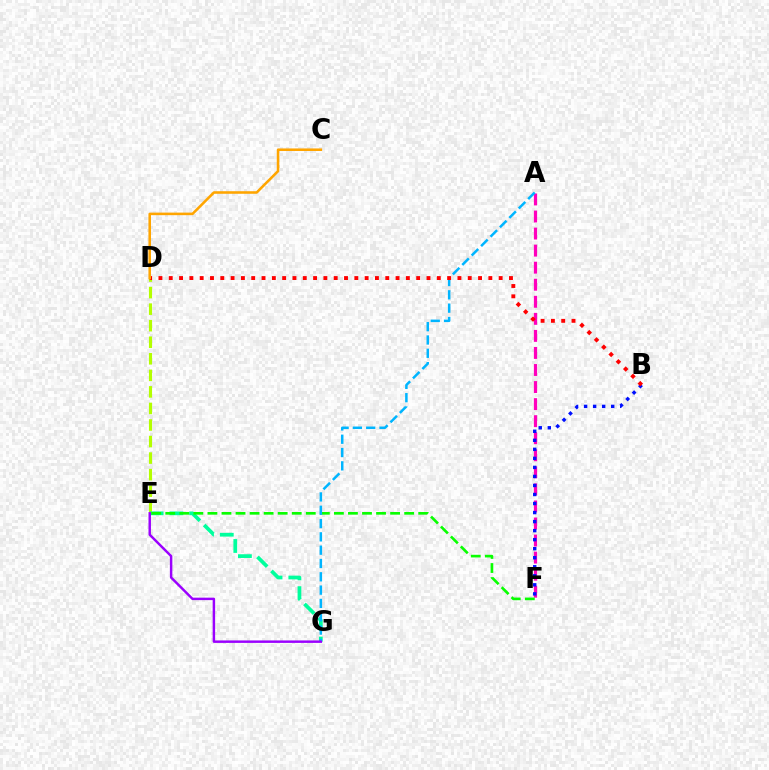{('A', 'F'): [{'color': '#ff00bd', 'line_style': 'dashed', 'thickness': 2.32}], ('B', 'F'): [{'color': '#0010ff', 'line_style': 'dotted', 'thickness': 2.45}], ('D', 'E'): [{'color': '#b3ff00', 'line_style': 'dashed', 'thickness': 2.25}], ('E', 'G'): [{'color': '#00ff9d', 'line_style': 'dashed', 'thickness': 2.68}, {'color': '#9b00ff', 'line_style': 'solid', 'thickness': 1.77}], ('E', 'F'): [{'color': '#08ff00', 'line_style': 'dashed', 'thickness': 1.91}], ('A', 'G'): [{'color': '#00b5ff', 'line_style': 'dashed', 'thickness': 1.81}], ('B', 'D'): [{'color': '#ff0000', 'line_style': 'dotted', 'thickness': 2.8}], ('C', 'D'): [{'color': '#ffa500', 'line_style': 'solid', 'thickness': 1.85}]}